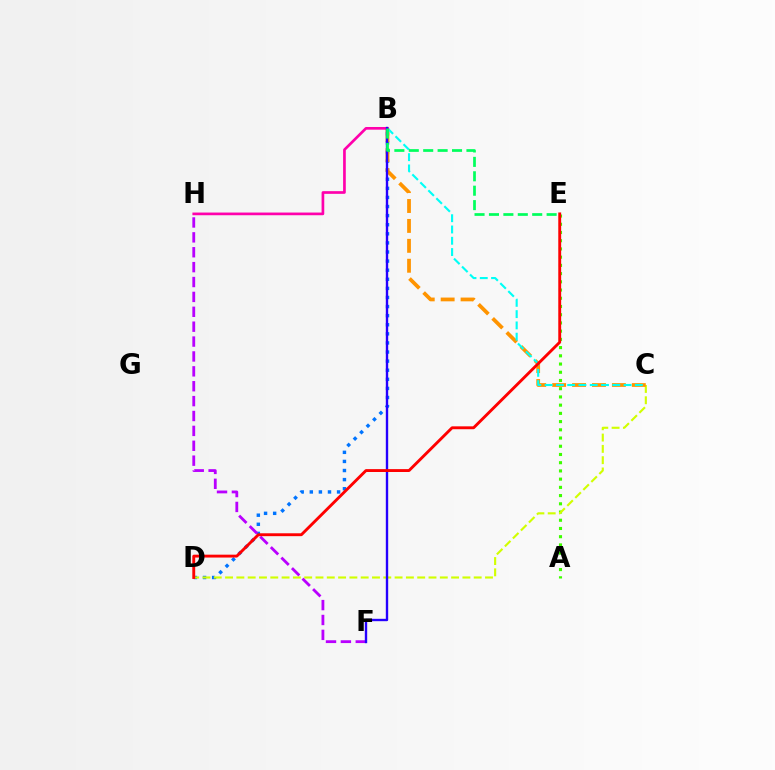{('B', 'D'): [{'color': '#0074ff', 'line_style': 'dotted', 'thickness': 2.47}], ('A', 'E'): [{'color': '#3dff00', 'line_style': 'dotted', 'thickness': 2.23}], ('C', 'D'): [{'color': '#d1ff00', 'line_style': 'dashed', 'thickness': 1.54}], ('B', 'C'): [{'color': '#ff9400', 'line_style': 'dashed', 'thickness': 2.71}, {'color': '#00fff6', 'line_style': 'dashed', 'thickness': 1.53}], ('B', 'H'): [{'color': '#ff00ac', 'line_style': 'solid', 'thickness': 1.93}], ('F', 'H'): [{'color': '#b900ff', 'line_style': 'dashed', 'thickness': 2.02}], ('B', 'F'): [{'color': '#2500ff', 'line_style': 'solid', 'thickness': 1.71}], ('B', 'E'): [{'color': '#00ff5c', 'line_style': 'dashed', 'thickness': 1.96}], ('D', 'E'): [{'color': '#ff0000', 'line_style': 'solid', 'thickness': 2.07}]}